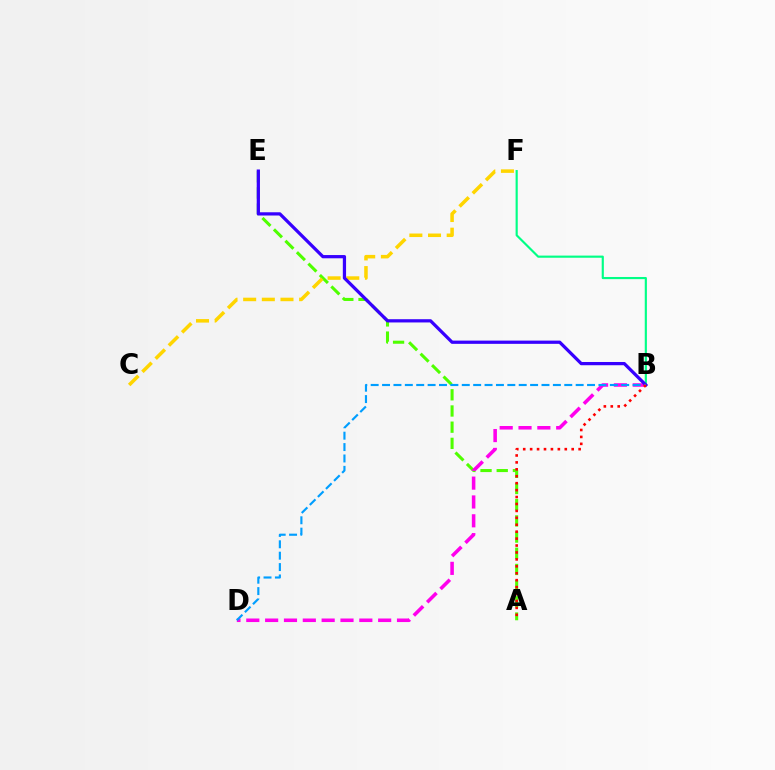{('A', 'E'): [{'color': '#4fff00', 'line_style': 'dashed', 'thickness': 2.2}], ('B', 'D'): [{'color': '#ff00ed', 'line_style': 'dashed', 'thickness': 2.56}, {'color': '#009eff', 'line_style': 'dashed', 'thickness': 1.55}], ('C', 'F'): [{'color': '#ffd500', 'line_style': 'dashed', 'thickness': 2.53}], ('B', 'F'): [{'color': '#00ff86', 'line_style': 'solid', 'thickness': 1.55}], ('B', 'E'): [{'color': '#3700ff', 'line_style': 'solid', 'thickness': 2.33}], ('A', 'B'): [{'color': '#ff0000', 'line_style': 'dotted', 'thickness': 1.88}]}